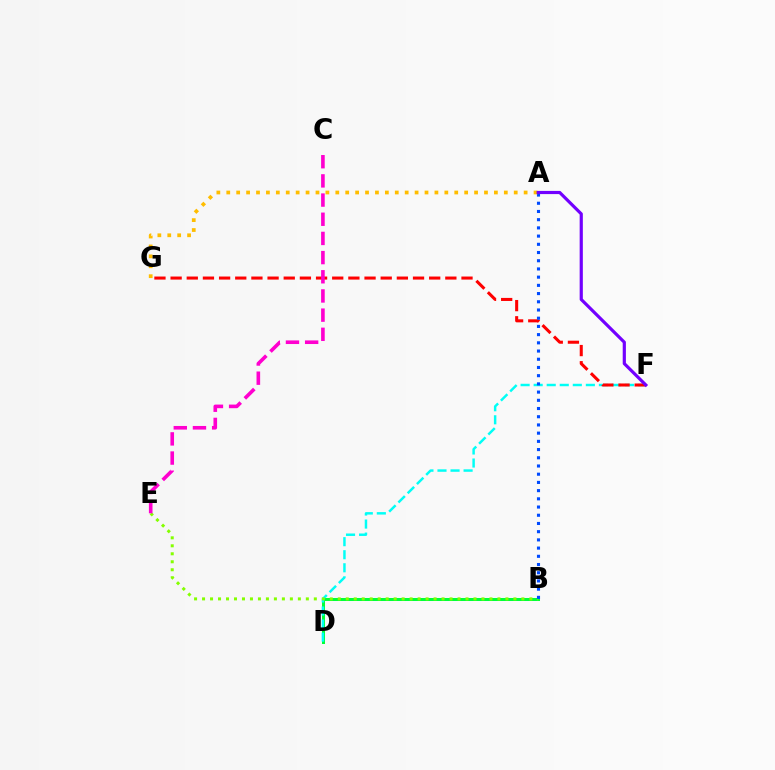{('B', 'D'): [{'color': '#00ff39', 'line_style': 'solid', 'thickness': 2.16}], ('D', 'F'): [{'color': '#00fff6', 'line_style': 'dashed', 'thickness': 1.77}], ('F', 'G'): [{'color': '#ff0000', 'line_style': 'dashed', 'thickness': 2.2}], ('B', 'E'): [{'color': '#84ff00', 'line_style': 'dotted', 'thickness': 2.17}], ('C', 'E'): [{'color': '#ff00cf', 'line_style': 'dashed', 'thickness': 2.61}], ('A', 'B'): [{'color': '#004bff', 'line_style': 'dotted', 'thickness': 2.23}], ('A', 'G'): [{'color': '#ffbd00', 'line_style': 'dotted', 'thickness': 2.69}], ('A', 'F'): [{'color': '#7200ff', 'line_style': 'solid', 'thickness': 2.29}]}